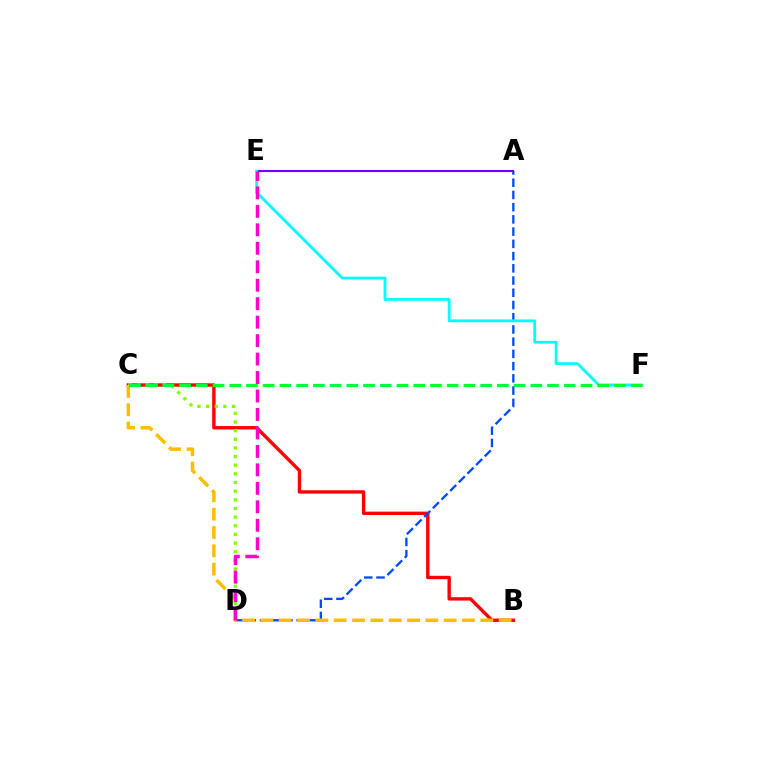{('B', 'C'): [{'color': '#ff0000', 'line_style': 'solid', 'thickness': 2.43}, {'color': '#ffbd00', 'line_style': 'dashed', 'thickness': 2.49}], ('A', 'D'): [{'color': '#004bff', 'line_style': 'dashed', 'thickness': 1.66}], ('C', 'D'): [{'color': '#84ff00', 'line_style': 'dotted', 'thickness': 2.35}], ('A', 'E'): [{'color': '#7200ff', 'line_style': 'solid', 'thickness': 1.53}], ('E', 'F'): [{'color': '#00fff6', 'line_style': 'solid', 'thickness': 2.01}], ('D', 'E'): [{'color': '#ff00cf', 'line_style': 'dashed', 'thickness': 2.51}], ('C', 'F'): [{'color': '#00ff39', 'line_style': 'dashed', 'thickness': 2.27}]}